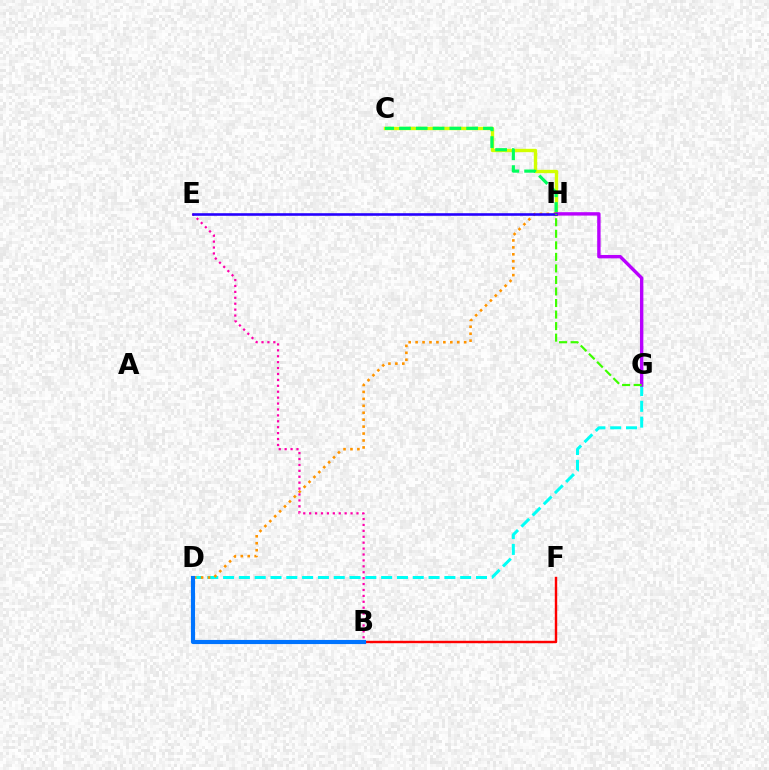{('D', 'G'): [{'color': '#00fff6', 'line_style': 'dashed', 'thickness': 2.15}], ('B', 'F'): [{'color': '#ff0000', 'line_style': 'solid', 'thickness': 1.74}], ('C', 'H'): [{'color': '#d1ff00', 'line_style': 'solid', 'thickness': 2.43}, {'color': '#00ff5c', 'line_style': 'dashed', 'thickness': 2.28}], ('G', 'H'): [{'color': '#b900ff', 'line_style': 'solid', 'thickness': 2.44}, {'color': '#3dff00', 'line_style': 'dashed', 'thickness': 1.57}], ('D', 'H'): [{'color': '#ff9400', 'line_style': 'dotted', 'thickness': 1.88}], ('B', 'E'): [{'color': '#ff00ac', 'line_style': 'dotted', 'thickness': 1.61}], ('E', 'H'): [{'color': '#2500ff', 'line_style': 'solid', 'thickness': 1.87}], ('B', 'D'): [{'color': '#0074ff', 'line_style': 'solid', 'thickness': 2.97}]}